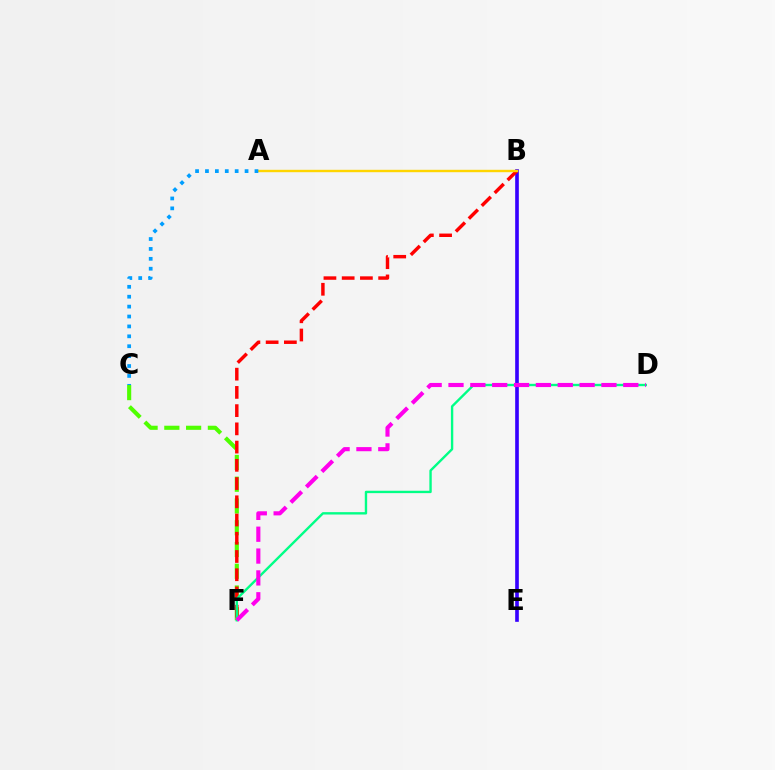{('C', 'F'): [{'color': '#4fff00', 'line_style': 'dashed', 'thickness': 2.96}], ('B', 'E'): [{'color': '#3700ff', 'line_style': 'solid', 'thickness': 2.63}], ('B', 'F'): [{'color': '#ff0000', 'line_style': 'dashed', 'thickness': 2.48}], ('D', 'F'): [{'color': '#00ff86', 'line_style': 'solid', 'thickness': 1.71}, {'color': '#ff00ed', 'line_style': 'dashed', 'thickness': 2.97}], ('A', 'B'): [{'color': '#ffd500', 'line_style': 'solid', 'thickness': 1.73}], ('A', 'C'): [{'color': '#009eff', 'line_style': 'dotted', 'thickness': 2.69}]}